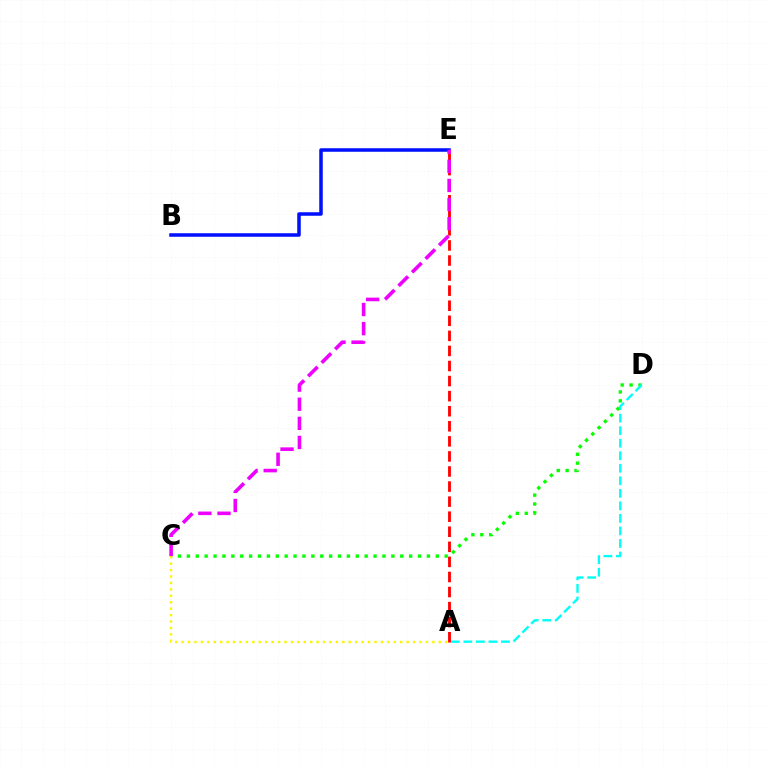{('B', 'E'): [{'color': '#0010ff', 'line_style': 'solid', 'thickness': 2.53}], ('C', 'D'): [{'color': '#08ff00', 'line_style': 'dotted', 'thickness': 2.42}], ('A', 'C'): [{'color': '#fcf500', 'line_style': 'dotted', 'thickness': 1.75}], ('A', 'D'): [{'color': '#00fff6', 'line_style': 'dashed', 'thickness': 1.7}], ('A', 'E'): [{'color': '#ff0000', 'line_style': 'dashed', 'thickness': 2.05}], ('C', 'E'): [{'color': '#ee00ff', 'line_style': 'dashed', 'thickness': 2.6}]}